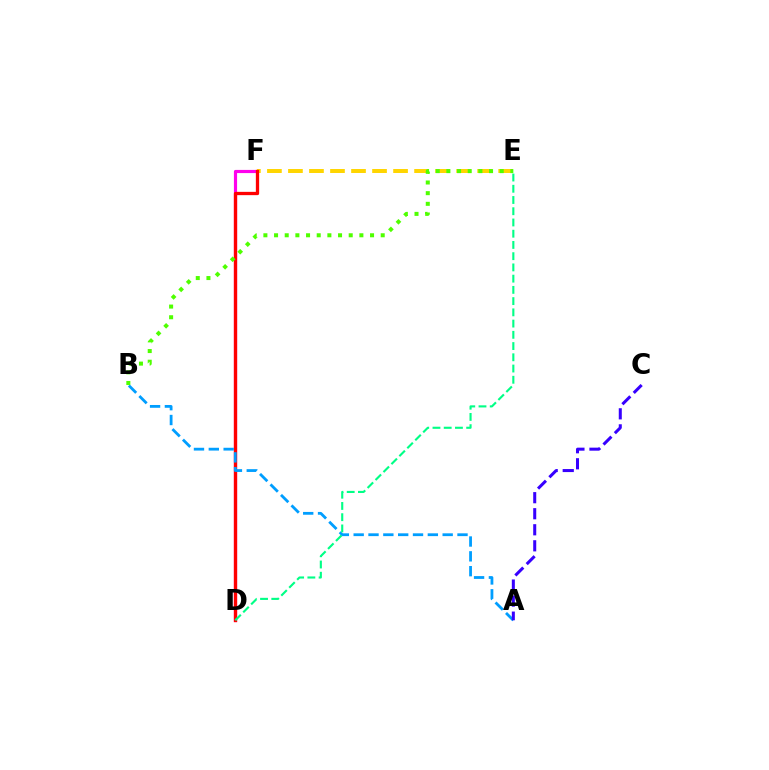{('D', 'F'): [{'color': '#ff00ed', 'line_style': 'solid', 'thickness': 2.28}, {'color': '#ff0000', 'line_style': 'solid', 'thickness': 2.38}], ('E', 'F'): [{'color': '#ffd500', 'line_style': 'dashed', 'thickness': 2.86}], ('A', 'B'): [{'color': '#009eff', 'line_style': 'dashed', 'thickness': 2.02}], ('D', 'E'): [{'color': '#00ff86', 'line_style': 'dashed', 'thickness': 1.53}], ('A', 'C'): [{'color': '#3700ff', 'line_style': 'dashed', 'thickness': 2.18}], ('B', 'E'): [{'color': '#4fff00', 'line_style': 'dotted', 'thickness': 2.9}]}